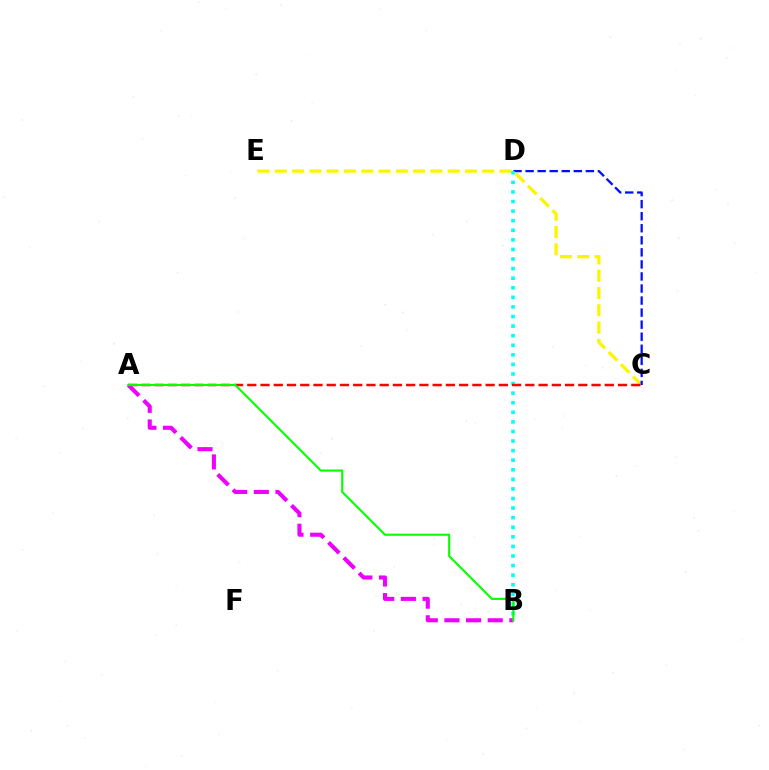{('C', 'E'): [{'color': '#fcf500', 'line_style': 'dashed', 'thickness': 2.35}], ('C', 'D'): [{'color': '#0010ff', 'line_style': 'dashed', 'thickness': 1.64}], ('B', 'D'): [{'color': '#00fff6', 'line_style': 'dotted', 'thickness': 2.6}], ('A', 'C'): [{'color': '#ff0000', 'line_style': 'dashed', 'thickness': 1.8}], ('A', 'B'): [{'color': '#ee00ff', 'line_style': 'dashed', 'thickness': 2.94}, {'color': '#08ff00', 'line_style': 'solid', 'thickness': 1.53}]}